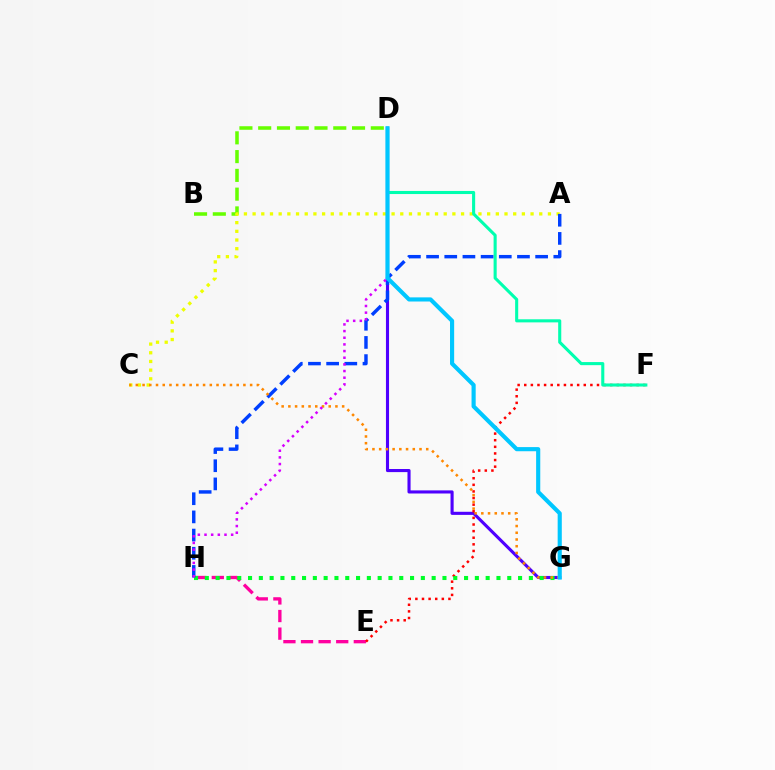{('B', 'D'): [{'color': '#66ff00', 'line_style': 'dashed', 'thickness': 2.55}], ('A', 'C'): [{'color': '#eeff00', 'line_style': 'dotted', 'thickness': 2.36}], ('D', 'G'): [{'color': '#4f00ff', 'line_style': 'solid', 'thickness': 2.23}, {'color': '#00c7ff', 'line_style': 'solid', 'thickness': 2.98}], ('E', 'H'): [{'color': '#ff00a0', 'line_style': 'dashed', 'thickness': 2.39}], ('E', 'F'): [{'color': '#ff0000', 'line_style': 'dotted', 'thickness': 1.8}], ('G', 'H'): [{'color': '#00ff27', 'line_style': 'dotted', 'thickness': 2.93}], ('D', 'F'): [{'color': '#00ffaf', 'line_style': 'solid', 'thickness': 2.22}], ('A', 'H'): [{'color': '#003fff', 'line_style': 'dashed', 'thickness': 2.47}], ('C', 'G'): [{'color': '#ff8800', 'line_style': 'dotted', 'thickness': 1.83}], ('D', 'H'): [{'color': '#d600ff', 'line_style': 'dotted', 'thickness': 1.81}]}